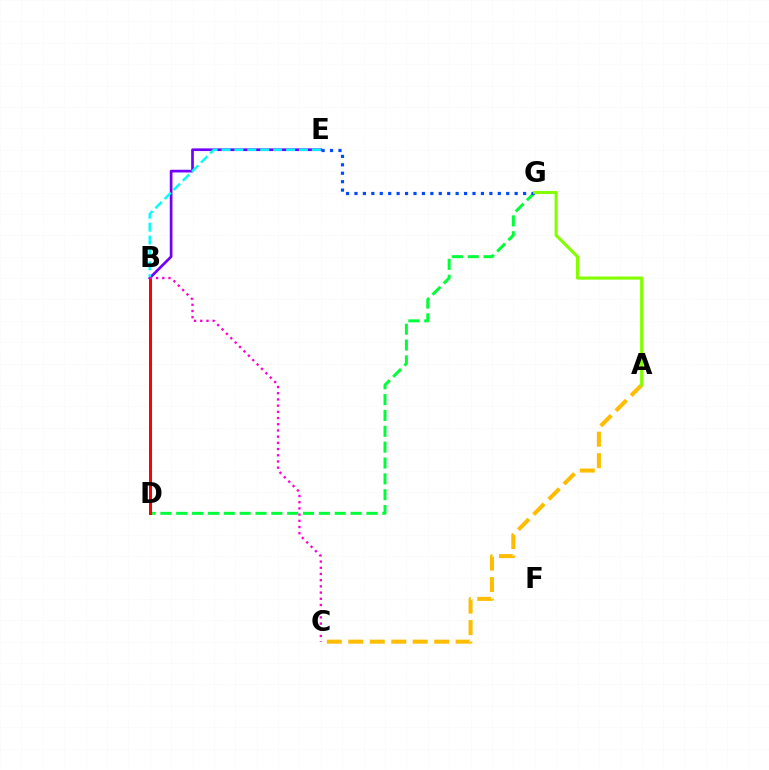{('B', 'E'): [{'color': '#7200ff', 'line_style': 'solid', 'thickness': 1.94}, {'color': '#00fff6', 'line_style': 'dashed', 'thickness': 1.75}], ('D', 'G'): [{'color': '#00ff39', 'line_style': 'dashed', 'thickness': 2.15}], ('B', 'D'): [{'color': '#ff0000', 'line_style': 'solid', 'thickness': 2.17}], ('E', 'G'): [{'color': '#004bff', 'line_style': 'dotted', 'thickness': 2.29}], ('A', 'C'): [{'color': '#ffbd00', 'line_style': 'dashed', 'thickness': 2.92}], ('A', 'G'): [{'color': '#84ff00', 'line_style': 'solid', 'thickness': 2.25}], ('B', 'C'): [{'color': '#ff00cf', 'line_style': 'dotted', 'thickness': 1.68}]}